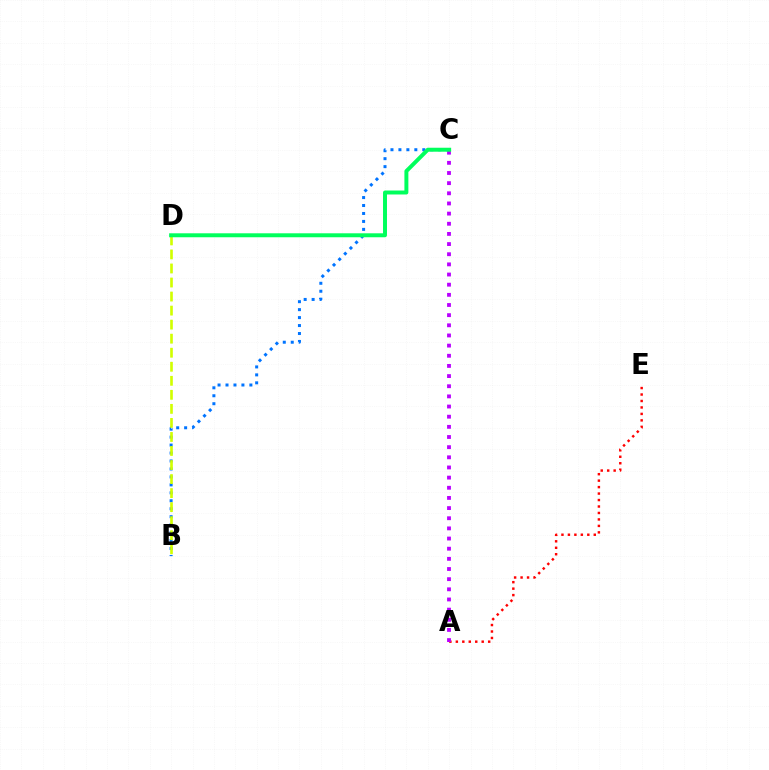{('B', 'C'): [{'color': '#0074ff', 'line_style': 'dotted', 'thickness': 2.16}], ('A', 'E'): [{'color': '#ff0000', 'line_style': 'dotted', 'thickness': 1.76}], ('B', 'D'): [{'color': '#d1ff00', 'line_style': 'dashed', 'thickness': 1.91}], ('A', 'C'): [{'color': '#b900ff', 'line_style': 'dotted', 'thickness': 2.76}], ('C', 'D'): [{'color': '#00ff5c', 'line_style': 'solid', 'thickness': 2.85}]}